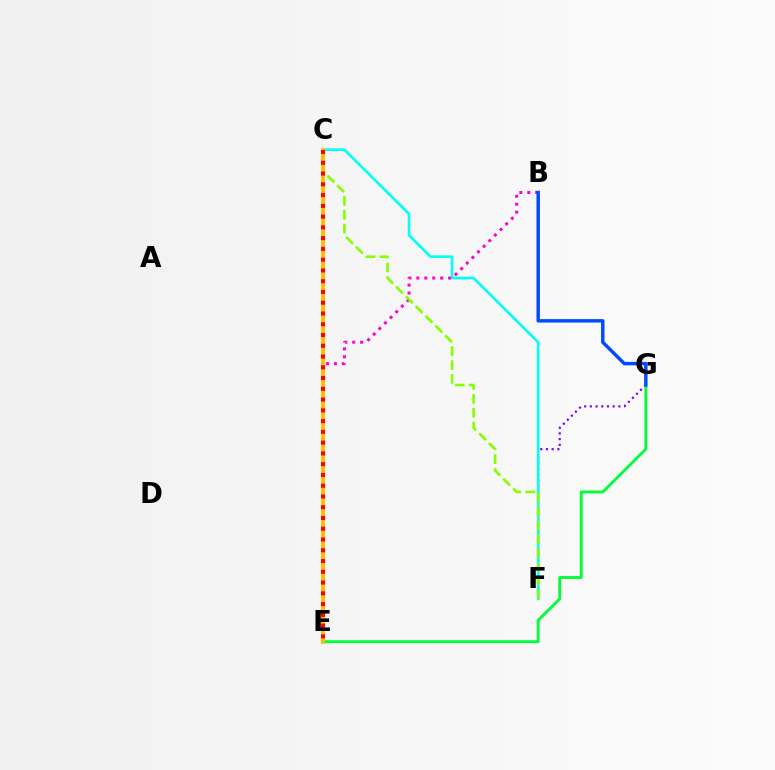{('F', 'G'): [{'color': '#7200ff', 'line_style': 'dotted', 'thickness': 1.55}], ('C', 'F'): [{'color': '#00fff6', 'line_style': 'solid', 'thickness': 1.89}, {'color': '#84ff00', 'line_style': 'dashed', 'thickness': 1.88}], ('B', 'E'): [{'color': '#ff00cf', 'line_style': 'dotted', 'thickness': 2.16}], ('E', 'G'): [{'color': '#00ff39', 'line_style': 'solid', 'thickness': 2.06}], ('C', 'E'): [{'color': '#ffbd00', 'line_style': 'solid', 'thickness': 2.79}, {'color': '#ff0000', 'line_style': 'dotted', 'thickness': 2.92}], ('B', 'G'): [{'color': '#004bff', 'line_style': 'solid', 'thickness': 2.48}]}